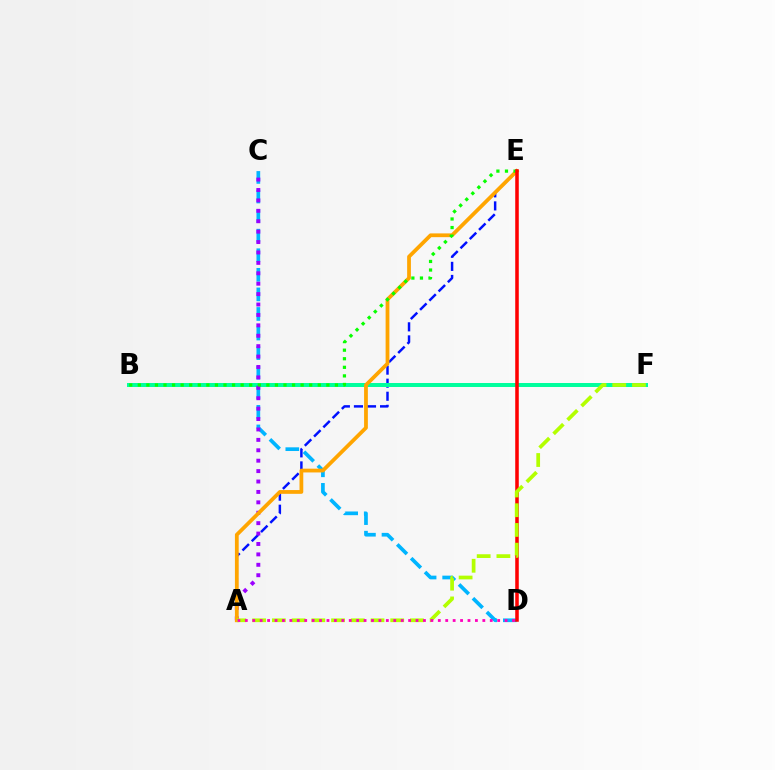{('A', 'E'): [{'color': '#0010ff', 'line_style': 'dashed', 'thickness': 1.77}, {'color': '#ffa500', 'line_style': 'solid', 'thickness': 2.71}], ('B', 'F'): [{'color': '#00ff9d', 'line_style': 'solid', 'thickness': 2.87}], ('C', 'D'): [{'color': '#00b5ff', 'line_style': 'dashed', 'thickness': 2.66}], ('A', 'C'): [{'color': '#9b00ff', 'line_style': 'dotted', 'thickness': 2.83}], ('B', 'E'): [{'color': '#08ff00', 'line_style': 'dotted', 'thickness': 2.33}], ('D', 'E'): [{'color': '#ff0000', 'line_style': 'solid', 'thickness': 2.56}], ('A', 'F'): [{'color': '#b3ff00', 'line_style': 'dashed', 'thickness': 2.68}], ('A', 'D'): [{'color': '#ff00bd', 'line_style': 'dotted', 'thickness': 2.02}]}